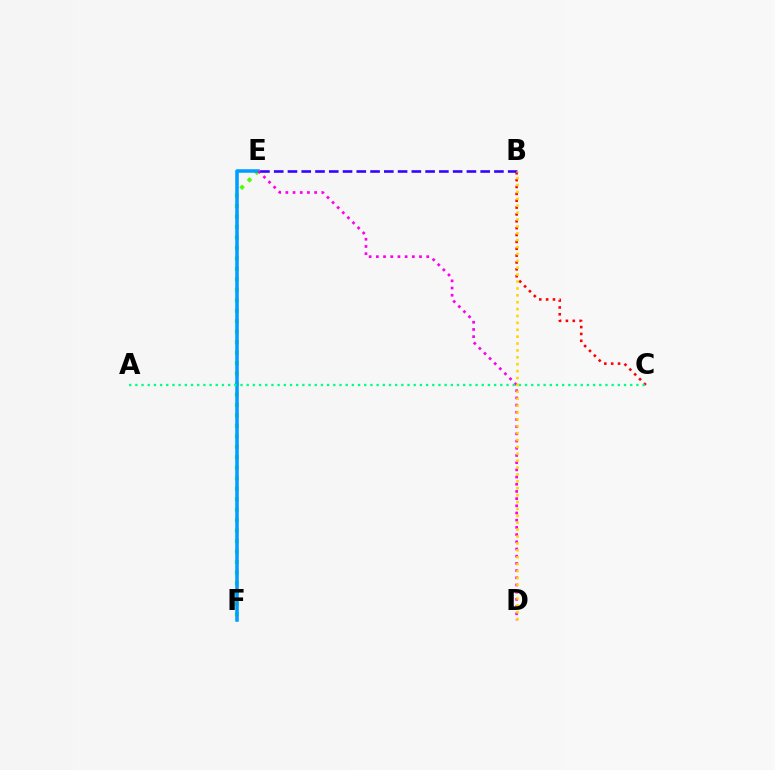{('B', 'C'): [{'color': '#ff0000', 'line_style': 'dotted', 'thickness': 1.86}], ('E', 'F'): [{'color': '#4fff00', 'line_style': 'dotted', 'thickness': 2.85}, {'color': '#009eff', 'line_style': 'solid', 'thickness': 2.55}], ('D', 'E'): [{'color': '#ff00ed', 'line_style': 'dotted', 'thickness': 1.96}], ('B', 'E'): [{'color': '#3700ff', 'line_style': 'dashed', 'thickness': 1.87}], ('A', 'C'): [{'color': '#00ff86', 'line_style': 'dotted', 'thickness': 1.68}], ('B', 'D'): [{'color': '#ffd500', 'line_style': 'dotted', 'thickness': 1.87}]}